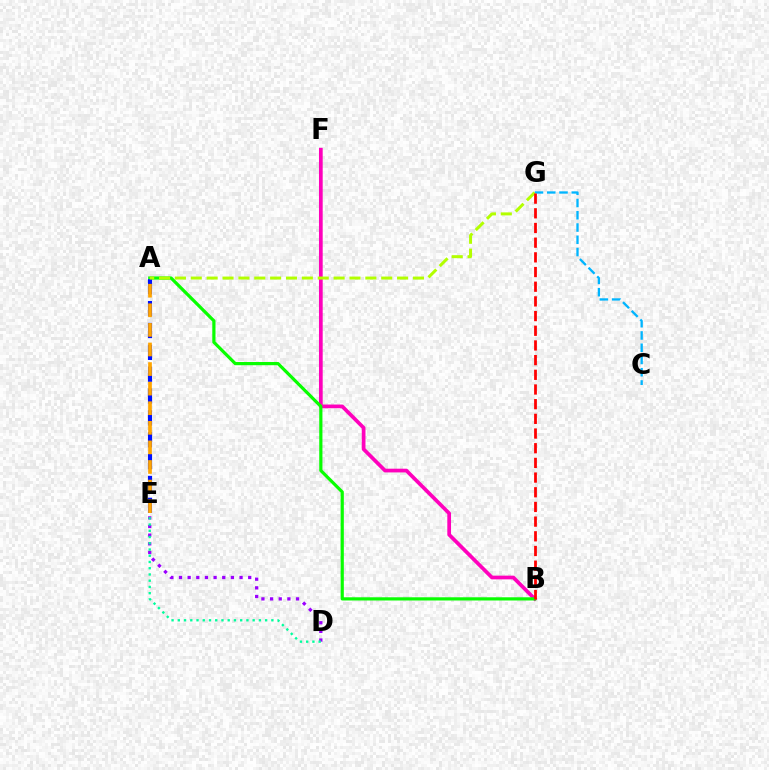{('B', 'F'): [{'color': '#ff00bd', 'line_style': 'solid', 'thickness': 2.68}], ('A', 'B'): [{'color': '#08ff00', 'line_style': 'solid', 'thickness': 2.3}], ('C', 'G'): [{'color': '#00b5ff', 'line_style': 'dashed', 'thickness': 1.66}], ('A', 'E'): [{'color': '#0010ff', 'line_style': 'dashed', 'thickness': 2.97}, {'color': '#ffa500', 'line_style': 'dashed', 'thickness': 2.66}], ('A', 'G'): [{'color': '#b3ff00', 'line_style': 'dashed', 'thickness': 2.16}], ('B', 'G'): [{'color': '#ff0000', 'line_style': 'dashed', 'thickness': 1.99}], ('D', 'E'): [{'color': '#9b00ff', 'line_style': 'dotted', 'thickness': 2.35}, {'color': '#00ff9d', 'line_style': 'dotted', 'thickness': 1.69}]}